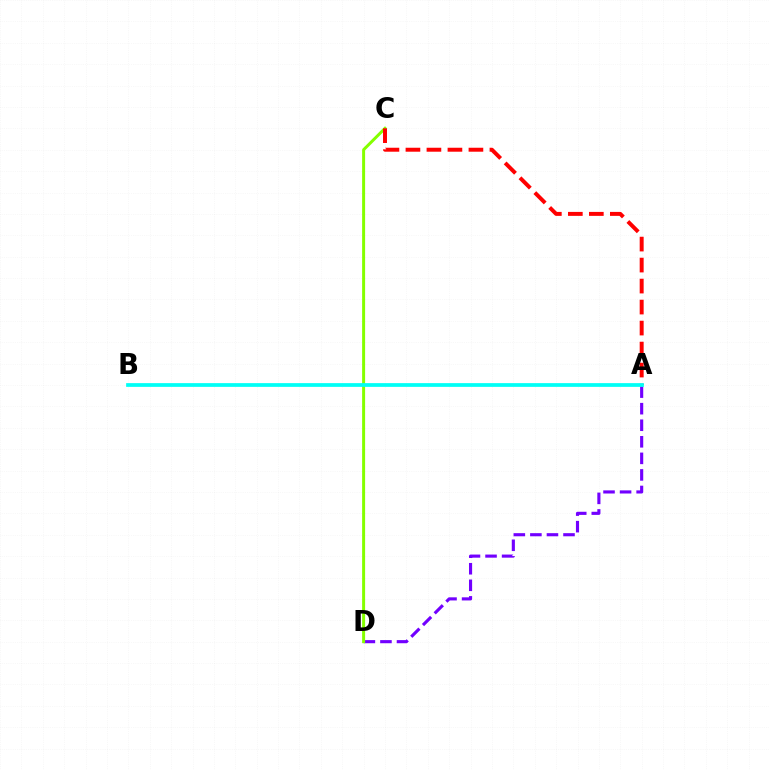{('A', 'D'): [{'color': '#7200ff', 'line_style': 'dashed', 'thickness': 2.25}], ('C', 'D'): [{'color': '#84ff00', 'line_style': 'solid', 'thickness': 2.15}], ('A', 'C'): [{'color': '#ff0000', 'line_style': 'dashed', 'thickness': 2.85}], ('A', 'B'): [{'color': '#00fff6', 'line_style': 'solid', 'thickness': 2.69}]}